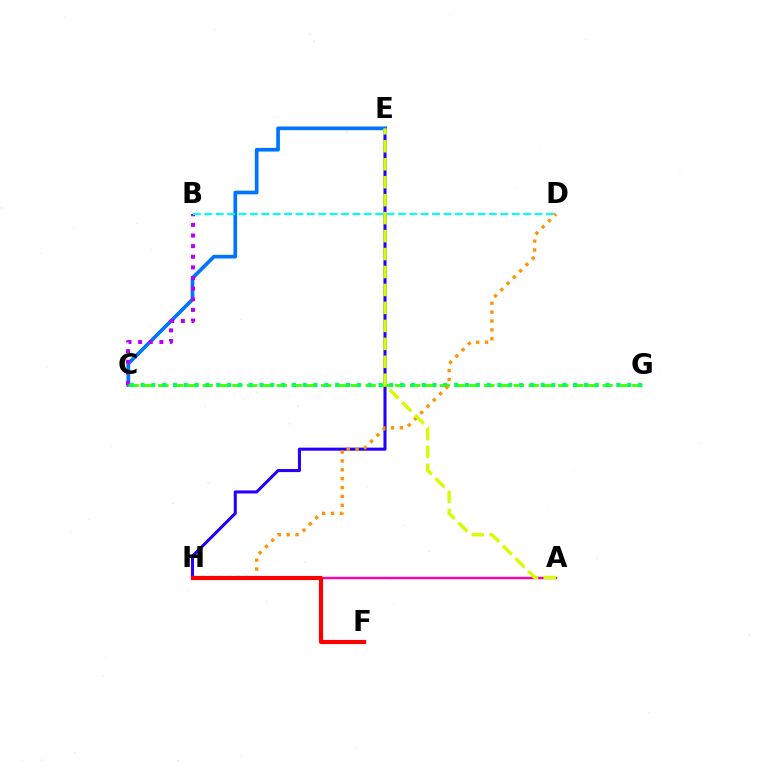{('E', 'H'): [{'color': '#2500ff', 'line_style': 'solid', 'thickness': 2.2}], ('A', 'H'): [{'color': '#ff00ac', 'line_style': 'solid', 'thickness': 1.73}], ('C', 'E'): [{'color': '#0074ff', 'line_style': 'solid', 'thickness': 2.65}], ('B', 'C'): [{'color': '#b900ff', 'line_style': 'dotted', 'thickness': 2.89}], ('C', 'G'): [{'color': '#3dff00', 'line_style': 'dashed', 'thickness': 2.01}, {'color': '#00ff5c', 'line_style': 'dotted', 'thickness': 2.94}], ('B', 'D'): [{'color': '#00fff6', 'line_style': 'dashed', 'thickness': 1.55}], ('D', 'H'): [{'color': '#ff9400', 'line_style': 'dotted', 'thickness': 2.41}], ('F', 'H'): [{'color': '#ff0000', 'line_style': 'solid', 'thickness': 2.99}], ('A', 'E'): [{'color': '#d1ff00', 'line_style': 'dashed', 'thickness': 2.44}]}